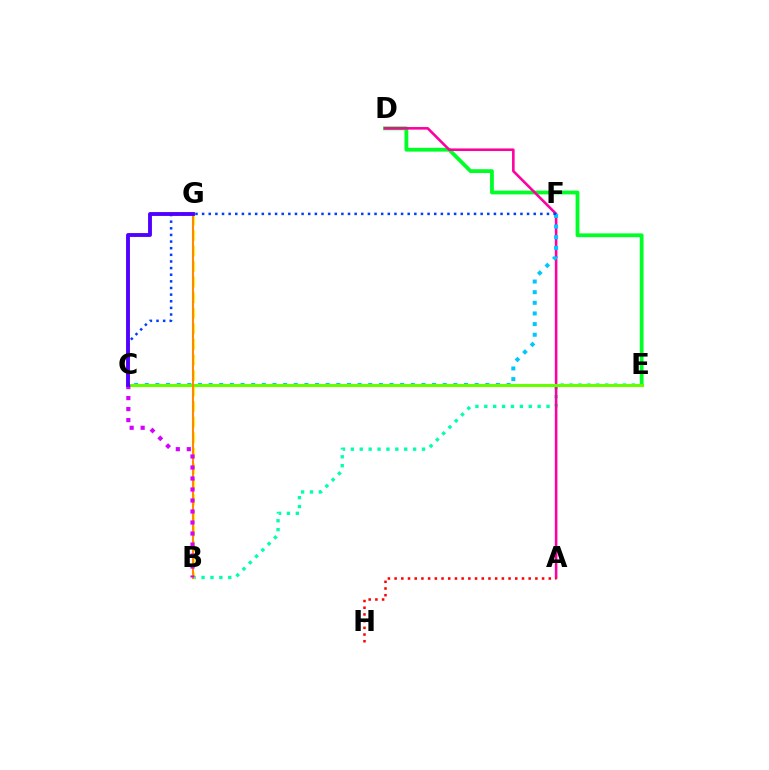{('B', 'E'): [{'color': '#00ffaf', 'line_style': 'dotted', 'thickness': 2.42}], ('B', 'G'): [{'color': '#eeff00', 'line_style': 'dashed', 'thickness': 2.11}, {'color': '#ff8800', 'line_style': 'solid', 'thickness': 1.51}], ('D', 'E'): [{'color': '#00ff27', 'line_style': 'solid', 'thickness': 2.73}], ('A', 'D'): [{'color': '#ff00a0', 'line_style': 'solid', 'thickness': 1.87}], ('C', 'F'): [{'color': '#00c7ff', 'line_style': 'dotted', 'thickness': 2.89}, {'color': '#003fff', 'line_style': 'dotted', 'thickness': 1.8}], ('C', 'E'): [{'color': '#66ff00', 'line_style': 'solid', 'thickness': 2.24}], ('A', 'H'): [{'color': '#ff0000', 'line_style': 'dotted', 'thickness': 1.82}], ('B', 'C'): [{'color': '#d600ff', 'line_style': 'dotted', 'thickness': 2.99}], ('C', 'G'): [{'color': '#4f00ff', 'line_style': 'solid', 'thickness': 2.78}]}